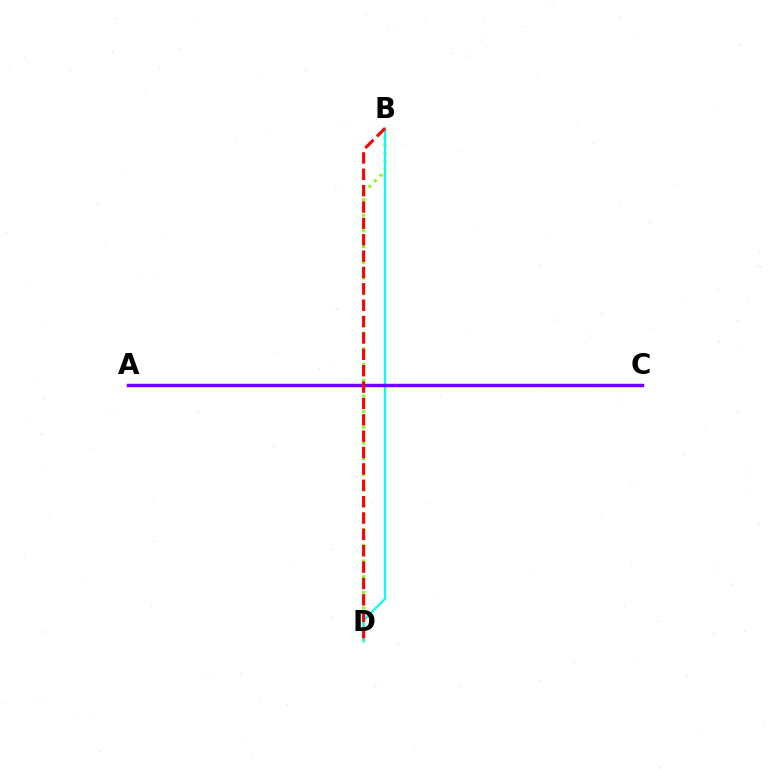{('B', 'D'): [{'color': '#84ff00', 'line_style': 'dotted', 'thickness': 2.13}, {'color': '#00fff6', 'line_style': 'solid', 'thickness': 1.51}, {'color': '#ff0000', 'line_style': 'dashed', 'thickness': 2.22}], ('A', 'C'): [{'color': '#7200ff', 'line_style': 'solid', 'thickness': 2.49}]}